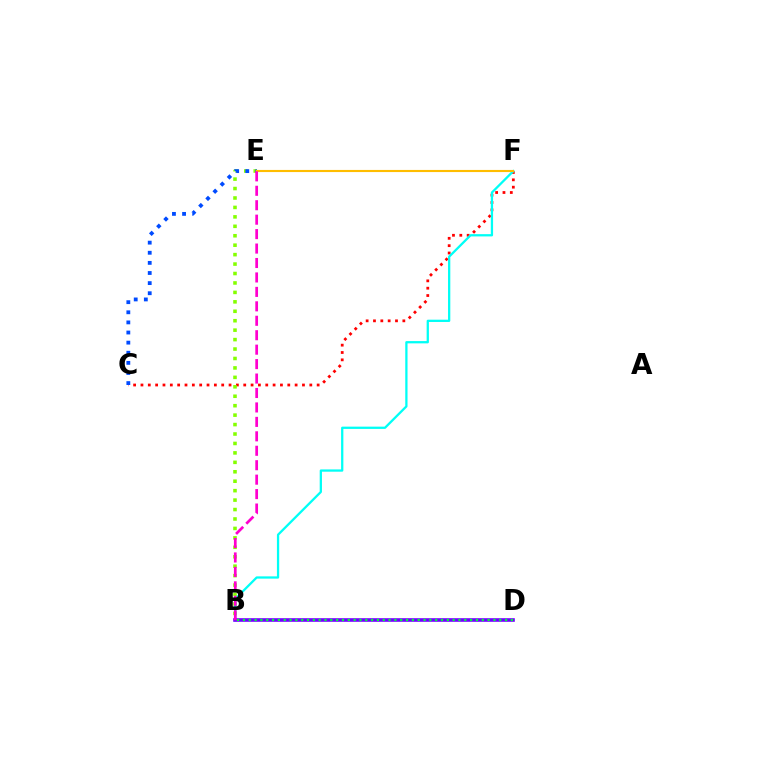{('C', 'F'): [{'color': '#ff0000', 'line_style': 'dotted', 'thickness': 1.99}], ('B', 'E'): [{'color': '#84ff00', 'line_style': 'dotted', 'thickness': 2.57}, {'color': '#ff00cf', 'line_style': 'dashed', 'thickness': 1.96}], ('C', 'E'): [{'color': '#004bff', 'line_style': 'dotted', 'thickness': 2.75}], ('B', 'F'): [{'color': '#00fff6', 'line_style': 'solid', 'thickness': 1.64}], ('B', 'D'): [{'color': '#7200ff', 'line_style': 'solid', 'thickness': 2.59}, {'color': '#00ff39', 'line_style': 'dotted', 'thickness': 1.58}], ('E', 'F'): [{'color': '#ffbd00', 'line_style': 'solid', 'thickness': 1.53}]}